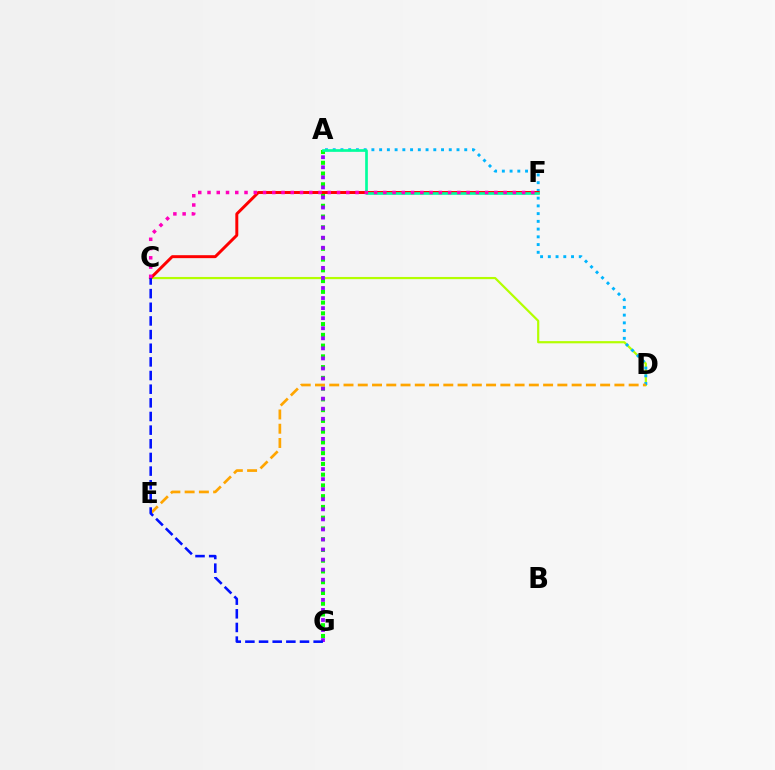{('C', 'D'): [{'color': '#b3ff00', 'line_style': 'solid', 'thickness': 1.58}], ('A', 'G'): [{'color': '#08ff00', 'line_style': 'dotted', 'thickness': 2.92}, {'color': '#9b00ff', 'line_style': 'dotted', 'thickness': 2.73}], ('A', 'D'): [{'color': '#00b5ff', 'line_style': 'dotted', 'thickness': 2.1}], ('C', 'F'): [{'color': '#ff0000', 'line_style': 'solid', 'thickness': 2.13}, {'color': '#ff00bd', 'line_style': 'dotted', 'thickness': 2.51}], ('D', 'E'): [{'color': '#ffa500', 'line_style': 'dashed', 'thickness': 1.94}], ('C', 'G'): [{'color': '#0010ff', 'line_style': 'dashed', 'thickness': 1.85}], ('A', 'F'): [{'color': '#00ff9d', 'line_style': 'solid', 'thickness': 1.93}]}